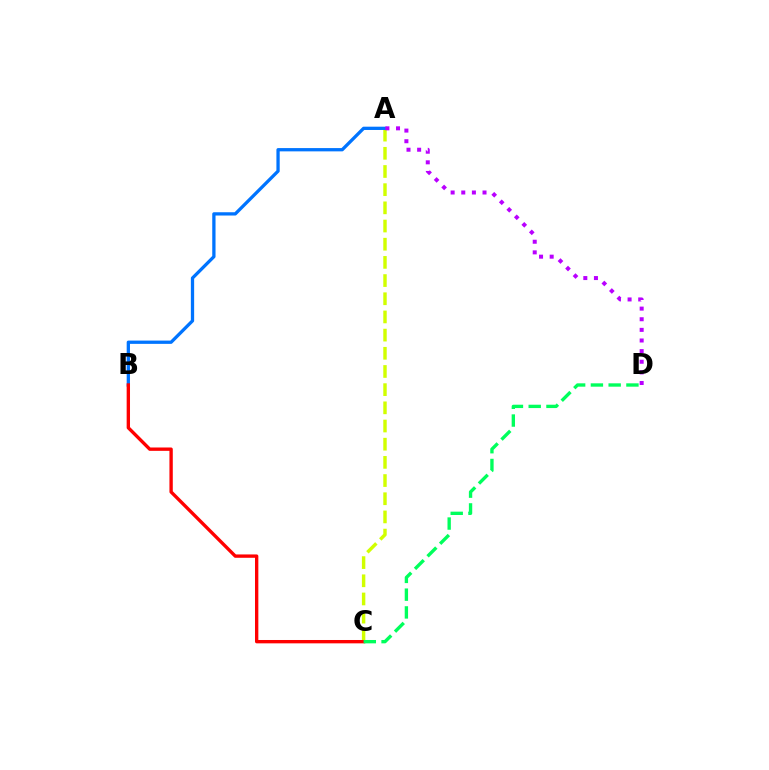{('A', 'C'): [{'color': '#d1ff00', 'line_style': 'dashed', 'thickness': 2.47}], ('A', 'B'): [{'color': '#0074ff', 'line_style': 'solid', 'thickness': 2.36}], ('B', 'C'): [{'color': '#ff0000', 'line_style': 'solid', 'thickness': 2.41}], ('A', 'D'): [{'color': '#b900ff', 'line_style': 'dotted', 'thickness': 2.89}], ('C', 'D'): [{'color': '#00ff5c', 'line_style': 'dashed', 'thickness': 2.41}]}